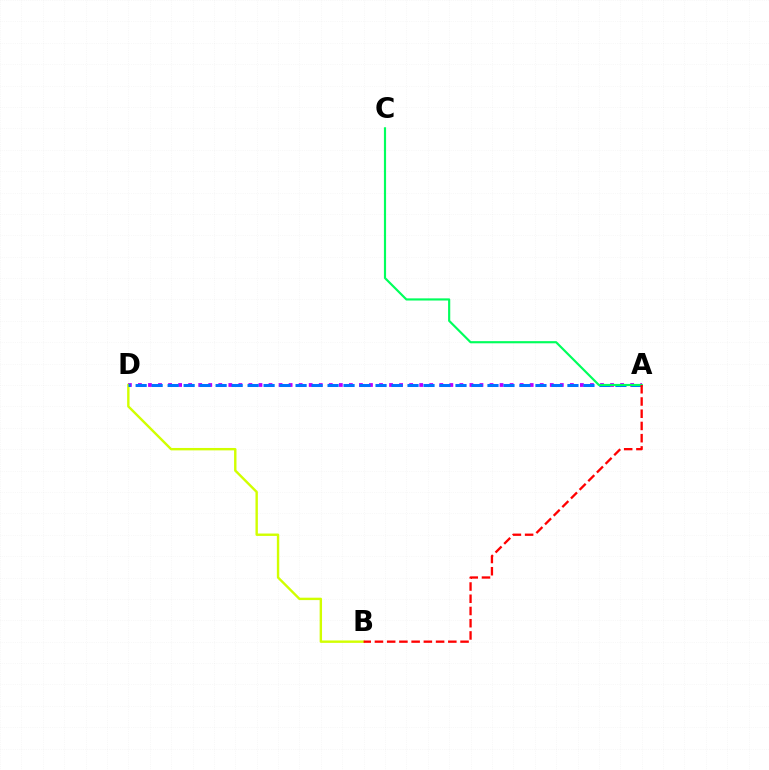{('A', 'D'): [{'color': '#b900ff', 'line_style': 'dotted', 'thickness': 2.73}, {'color': '#0074ff', 'line_style': 'dashed', 'thickness': 2.17}], ('B', 'D'): [{'color': '#d1ff00', 'line_style': 'solid', 'thickness': 1.73}], ('A', 'C'): [{'color': '#00ff5c', 'line_style': 'solid', 'thickness': 1.56}], ('A', 'B'): [{'color': '#ff0000', 'line_style': 'dashed', 'thickness': 1.66}]}